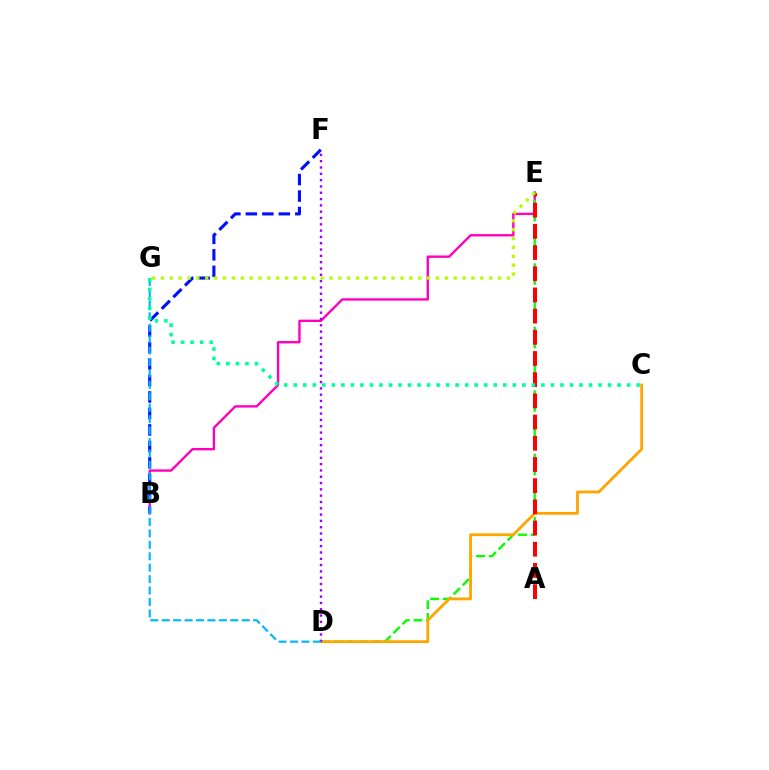{('B', 'E'): [{'color': '#ff00bd', 'line_style': 'solid', 'thickness': 1.71}], ('D', 'E'): [{'color': '#08ff00', 'line_style': 'dashed', 'thickness': 1.72}], ('C', 'D'): [{'color': '#ffa500', 'line_style': 'solid', 'thickness': 2.03}], ('A', 'E'): [{'color': '#ff0000', 'line_style': 'dashed', 'thickness': 2.88}], ('D', 'F'): [{'color': '#9b00ff', 'line_style': 'dotted', 'thickness': 1.71}], ('B', 'F'): [{'color': '#0010ff', 'line_style': 'dashed', 'thickness': 2.24}], ('D', 'G'): [{'color': '#00b5ff', 'line_style': 'dashed', 'thickness': 1.55}], ('E', 'G'): [{'color': '#b3ff00', 'line_style': 'dotted', 'thickness': 2.41}], ('C', 'G'): [{'color': '#00ff9d', 'line_style': 'dotted', 'thickness': 2.59}]}